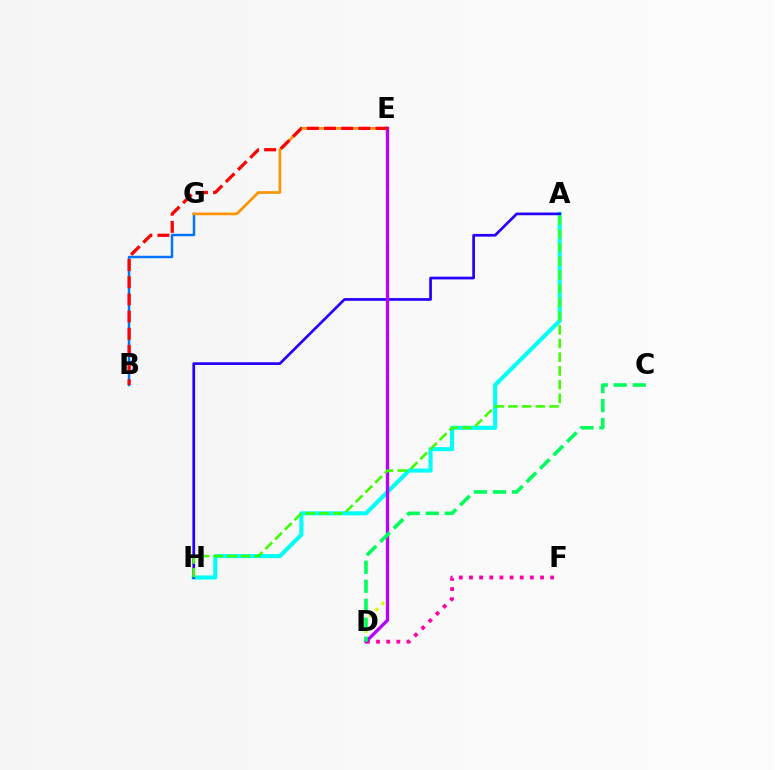{('B', 'G'): [{'color': '#0074ff', 'line_style': 'solid', 'thickness': 1.77}], ('A', 'H'): [{'color': '#00fff6', 'line_style': 'solid', 'thickness': 2.94}, {'color': '#2500ff', 'line_style': 'solid', 'thickness': 1.95}, {'color': '#3dff00', 'line_style': 'dashed', 'thickness': 1.86}], ('D', 'E'): [{'color': '#d1ff00', 'line_style': 'dotted', 'thickness': 2.38}, {'color': '#b900ff', 'line_style': 'solid', 'thickness': 2.37}], ('E', 'G'): [{'color': '#ff9400', 'line_style': 'solid', 'thickness': 1.94}], ('D', 'F'): [{'color': '#ff00ac', 'line_style': 'dotted', 'thickness': 2.76}], ('B', 'E'): [{'color': '#ff0000', 'line_style': 'dashed', 'thickness': 2.33}], ('C', 'D'): [{'color': '#00ff5c', 'line_style': 'dashed', 'thickness': 2.58}]}